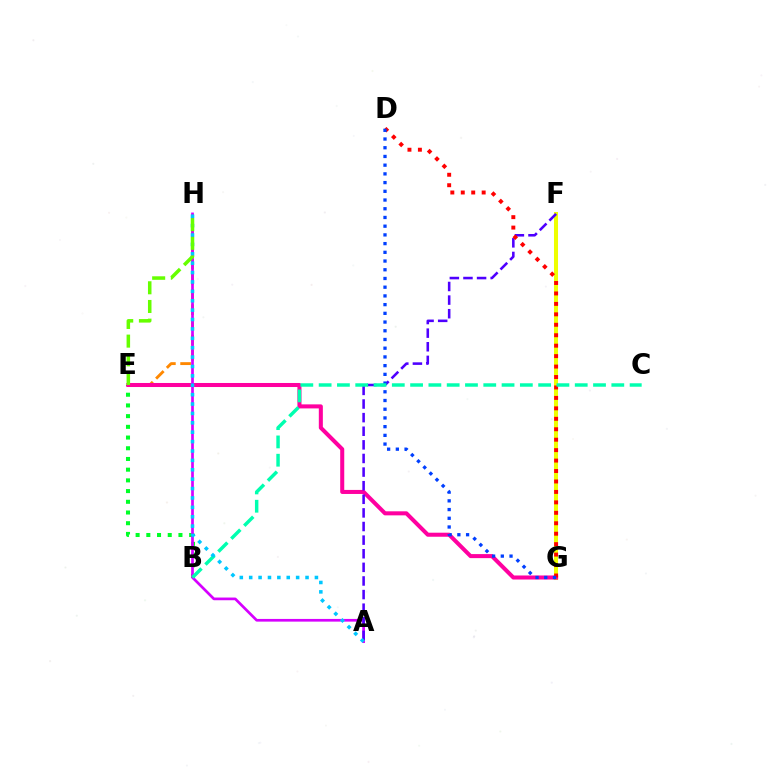{('B', 'E'): [{'color': '#00ff27', 'line_style': 'dotted', 'thickness': 2.91}], ('E', 'H'): [{'color': '#ff8800', 'line_style': 'dashed', 'thickness': 2.07}, {'color': '#66ff00', 'line_style': 'dashed', 'thickness': 2.54}], ('F', 'G'): [{'color': '#eeff00', 'line_style': 'solid', 'thickness': 2.9}], ('E', 'G'): [{'color': '#ff00a0', 'line_style': 'solid', 'thickness': 2.91}], ('A', 'H'): [{'color': '#d600ff', 'line_style': 'solid', 'thickness': 1.94}, {'color': '#00c7ff', 'line_style': 'dotted', 'thickness': 2.55}], ('A', 'F'): [{'color': '#4f00ff', 'line_style': 'dashed', 'thickness': 1.85}], ('D', 'G'): [{'color': '#ff0000', 'line_style': 'dotted', 'thickness': 2.84}, {'color': '#003fff', 'line_style': 'dotted', 'thickness': 2.37}], ('B', 'C'): [{'color': '#00ffaf', 'line_style': 'dashed', 'thickness': 2.49}]}